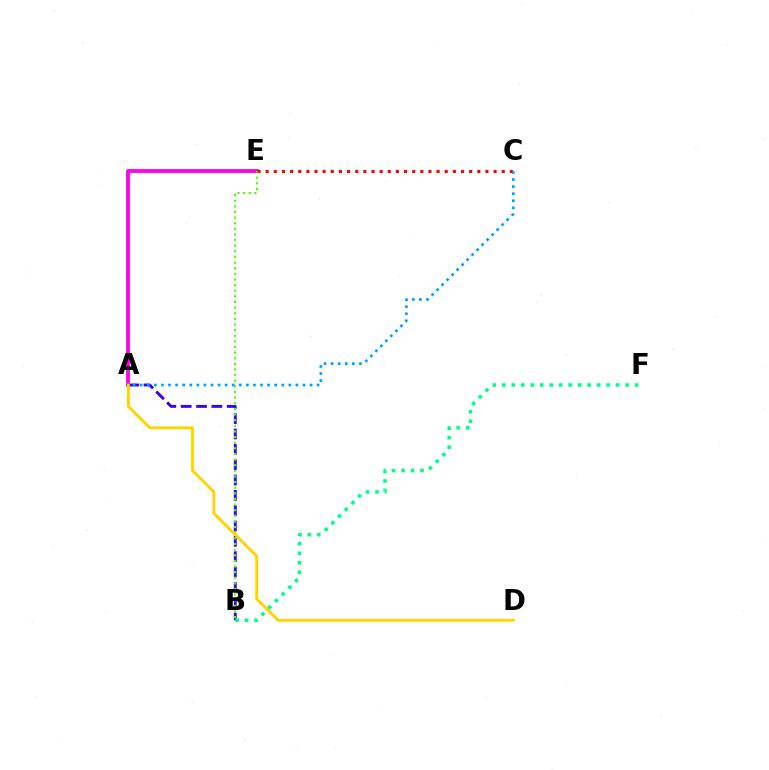{('A', 'E'): [{'color': '#ff00ed', 'line_style': 'solid', 'thickness': 2.74}], ('A', 'B'): [{'color': '#3700ff', 'line_style': 'dashed', 'thickness': 2.08}], ('B', 'E'): [{'color': '#4fff00', 'line_style': 'dotted', 'thickness': 1.53}], ('C', 'E'): [{'color': '#ff0000', 'line_style': 'dotted', 'thickness': 2.21}], ('A', 'C'): [{'color': '#009eff', 'line_style': 'dotted', 'thickness': 1.92}], ('A', 'D'): [{'color': '#ffd500', 'line_style': 'solid', 'thickness': 2.08}], ('B', 'F'): [{'color': '#00ff86', 'line_style': 'dotted', 'thickness': 2.58}]}